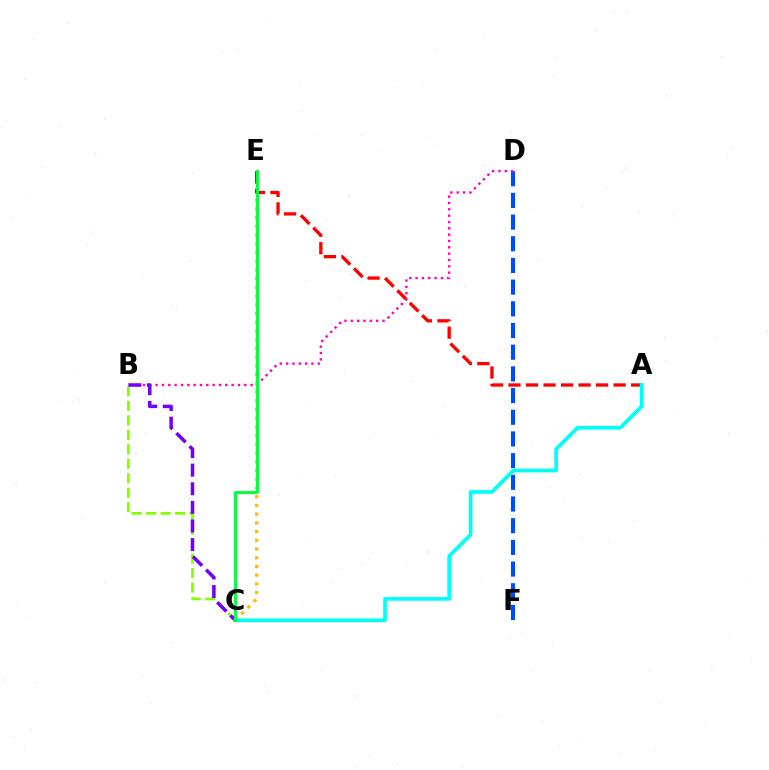{('D', 'F'): [{'color': '#004bff', 'line_style': 'dashed', 'thickness': 2.95}], ('C', 'E'): [{'color': '#ffbd00', 'line_style': 'dotted', 'thickness': 2.37}, {'color': '#00ff39', 'line_style': 'solid', 'thickness': 2.09}], ('B', 'D'): [{'color': '#ff00cf', 'line_style': 'dotted', 'thickness': 1.72}], ('B', 'C'): [{'color': '#84ff00', 'line_style': 'dashed', 'thickness': 1.96}, {'color': '#7200ff', 'line_style': 'dashed', 'thickness': 2.53}], ('A', 'E'): [{'color': '#ff0000', 'line_style': 'dashed', 'thickness': 2.38}], ('A', 'C'): [{'color': '#00fff6', 'line_style': 'solid', 'thickness': 2.65}]}